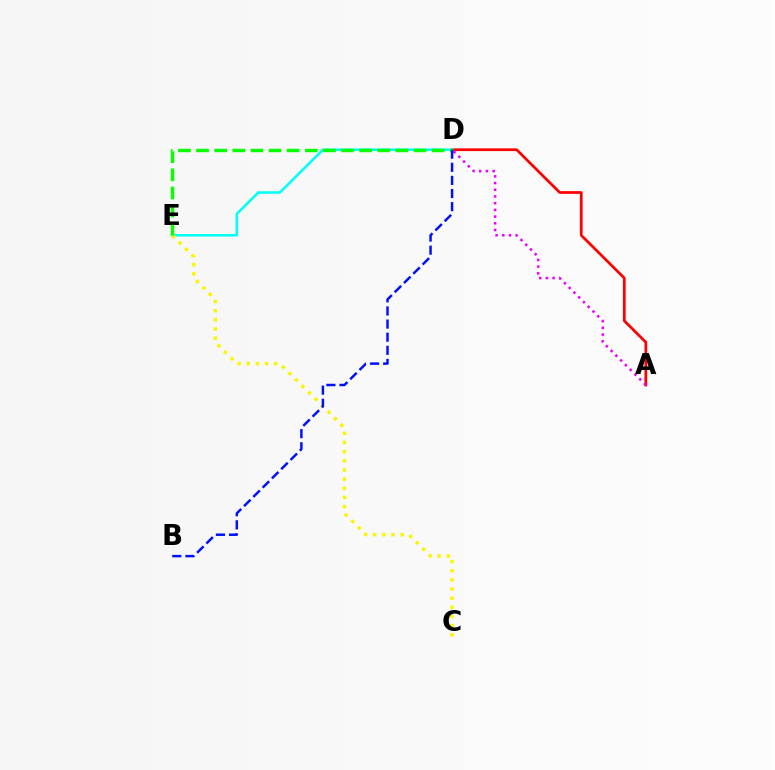{('A', 'D'): [{'color': '#ff0000', 'line_style': 'solid', 'thickness': 1.96}, {'color': '#ee00ff', 'line_style': 'dotted', 'thickness': 1.82}], ('D', 'E'): [{'color': '#00fff6', 'line_style': 'solid', 'thickness': 1.84}, {'color': '#08ff00', 'line_style': 'dashed', 'thickness': 2.46}], ('C', 'E'): [{'color': '#fcf500', 'line_style': 'dotted', 'thickness': 2.49}], ('B', 'D'): [{'color': '#0010ff', 'line_style': 'dashed', 'thickness': 1.78}]}